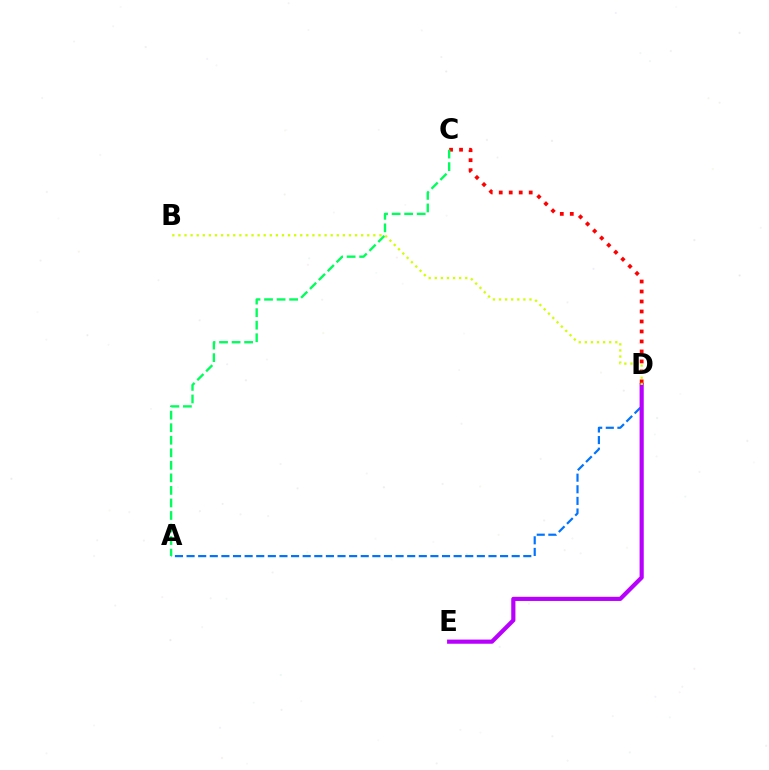{('A', 'D'): [{'color': '#0074ff', 'line_style': 'dashed', 'thickness': 1.58}], ('D', 'E'): [{'color': '#b900ff', 'line_style': 'solid', 'thickness': 3.0}], ('C', 'D'): [{'color': '#ff0000', 'line_style': 'dotted', 'thickness': 2.71}], ('A', 'C'): [{'color': '#00ff5c', 'line_style': 'dashed', 'thickness': 1.7}], ('B', 'D'): [{'color': '#d1ff00', 'line_style': 'dotted', 'thickness': 1.65}]}